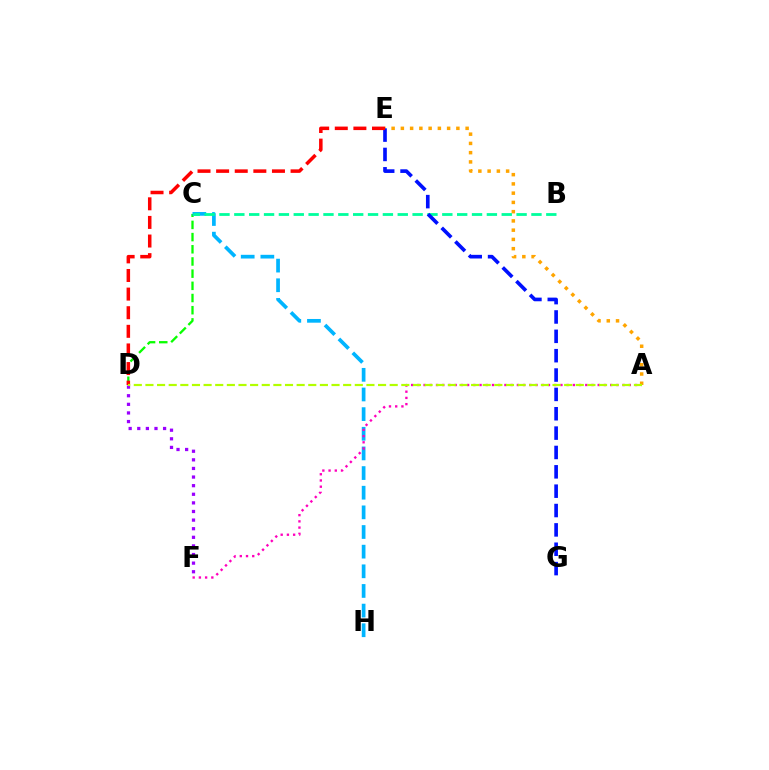{('C', 'D'): [{'color': '#08ff00', 'line_style': 'dashed', 'thickness': 1.66}], ('C', 'H'): [{'color': '#00b5ff', 'line_style': 'dashed', 'thickness': 2.67}], ('A', 'F'): [{'color': '#ff00bd', 'line_style': 'dotted', 'thickness': 1.69}], ('D', 'F'): [{'color': '#9b00ff', 'line_style': 'dotted', 'thickness': 2.34}], ('A', 'E'): [{'color': '#ffa500', 'line_style': 'dotted', 'thickness': 2.51}], ('B', 'C'): [{'color': '#00ff9d', 'line_style': 'dashed', 'thickness': 2.02}], ('E', 'G'): [{'color': '#0010ff', 'line_style': 'dashed', 'thickness': 2.63}], ('D', 'E'): [{'color': '#ff0000', 'line_style': 'dashed', 'thickness': 2.53}], ('A', 'D'): [{'color': '#b3ff00', 'line_style': 'dashed', 'thickness': 1.58}]}